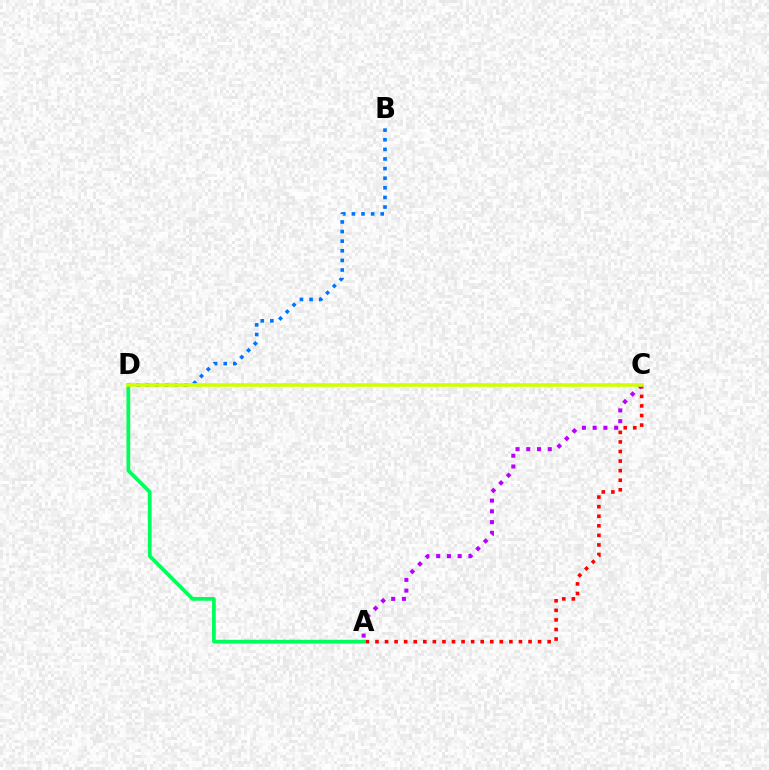{('A', 'D'): [{'color': '#00ff5c', 'line_style': 'solid', 'thickness': 2.7}], ('A', 'C'): [{'color': '#ff0000', 'line_style': 'dotted', 'thickness': 2.6}, {'color': '#b900ff', 'line_style': 'dotted', 'thickness': 2.92}], ('B', 'D'): [{'color': '#0074ff', 'line_style': 'dotted', 'thickness': 2.61}], ('C', 'D'): [{'color': '#d1ff00', 'line_style': 'solid', 'thickness': 2.59}]}